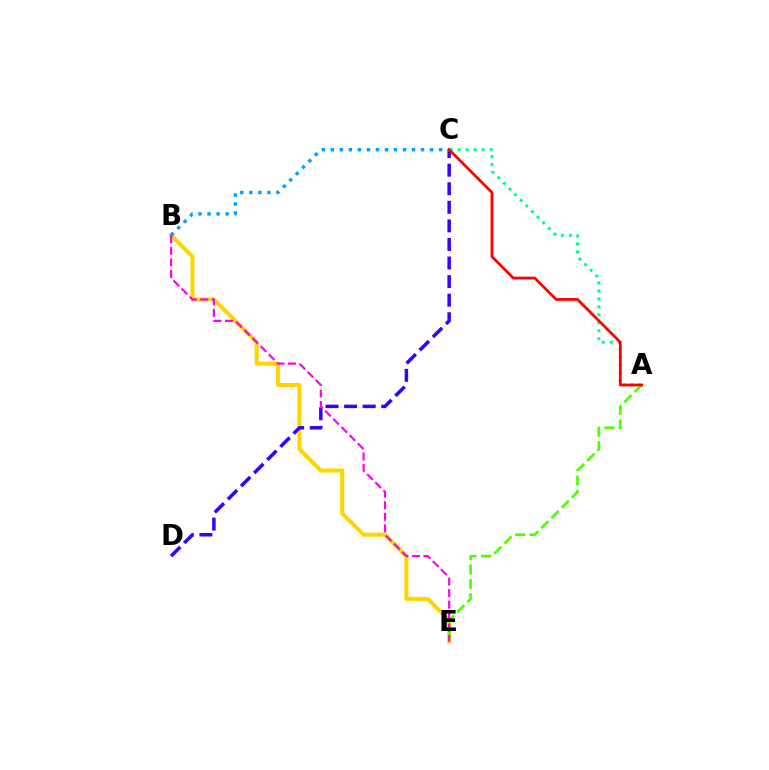{('B', 'E'): [{'color': '#ffd500', 'line_style': 'solid', 'thickness': 2.9}, {'color': '#ff00ed', 'line_style': 'dashed', 'thickness': 1.57}], ('A', 'C'): [{'color': '#00ff86', 'line_style': 'dotted', 'thickness': 2.16}, {'color': '#ff0000', 'line_style': 'solid', 'thickness': 2.0}], ('A', 'E'): [{'color': '#4fff00', 'line_style': 'dashed', 'thickness': 1.96}], ('C', 'D'): [{'color': '#3700ff', 'line_style': 'dashed', 'thickness': 2.52}], ('B', 'C'): [{'color': '#009eff', 'line_style': 'dotted', 'thickness': 2.45}]}